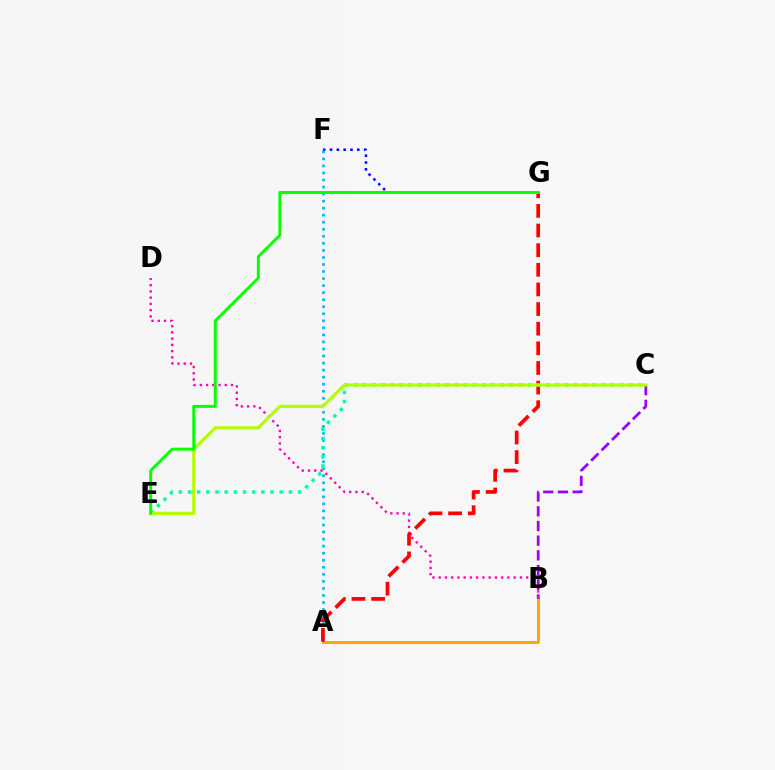{('A', 'B'): [{'color': '#ffa500', 'line_style': 'solid', 'thickness': 2.11}], ('F', 'G'): [{'color': '#0010ff', 'line_style': 'dotted', 'thickness': 1.85}], ('B', 'C'): [{'color': '#9b00ff', 'line_style': 'dashed', 'thickness': 2.0}], ('A', 'F'): [{'color': '#00b5ff', 'line_style': 'dotted', 'thickness': 1.91}], ('B', 'D'): [{'color': '#ff00bd', 'line_style': 'dotted', 'thickness': 1.7}], ('A', 'G'): [{'color': '#ff0000', 'line_style': 'dashed', 'thickness': 2.67}], ('C', 'E'): [{'color': '#00ff9d', 'line_style': 'dotted', 'thickness': 2.49}, {'color': '#b3ff00', 'line_style': 'solid', 'thickness': 2.28}], ('E', 'G'): [{'color': '#08ff00', 'line_style': 'solid', 'thickness': 2.13}]}